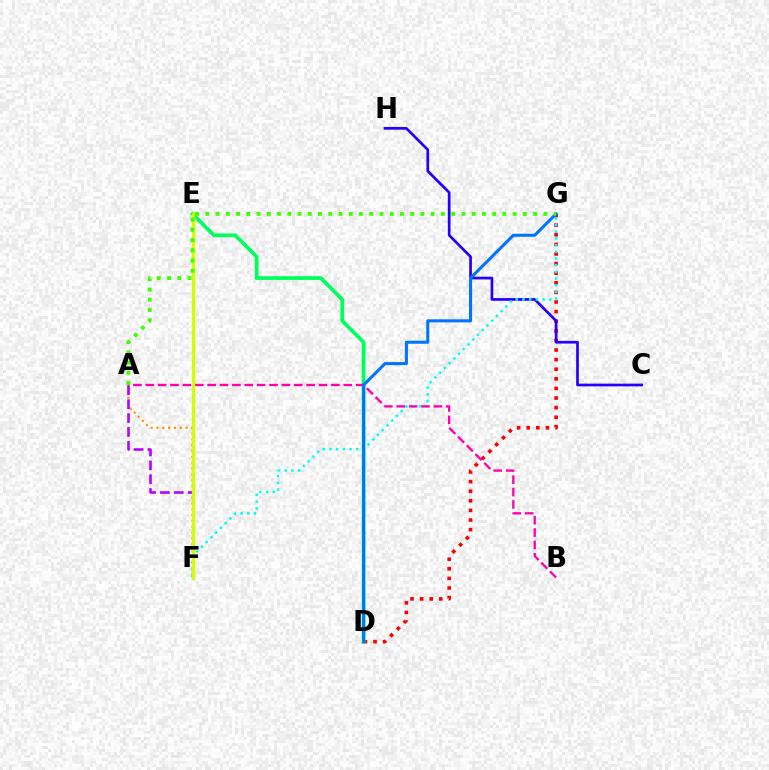{('D', 'G'): [{'color': '#ff0000', 'line_style': 'dotted', 'thickness': 2.61}, {'color': '#0074ff', 'line_style': 'solid', 'thickness': 2.21}], ('D', 'E'): [{'color': '#00ff5c', 'line_style': 'solid', 'thickness': 2.68}], ('A', 'F'): [{'color': '#ff9400', 'line_style': 'dotted', 'thickness': 1.58}, {'color': '#b900ff', 'line_style': 'dashed', 'thickness': 1.88}], ('C', 'H'): [{'color': '#2500ff', 'line_style': 'solid', 'thickness': 1.95}], ('F', 'G'): [{'color': '#00fff6', 'line_style': 'dotted', 'thickness': 1.82}], ('A', 'B'): [{'color': '#ff00ac', 'line_style': 'dashed', 'thickness': 1.68}], ('E', 'F'): [{'color': '#d1ff00', 'line_style': 'solid', 'thickness': 2.39}], ('A', 'G'): [{'color': '#3dff00', 'line_style': 'dotted', 'thickness': 2.78}]}